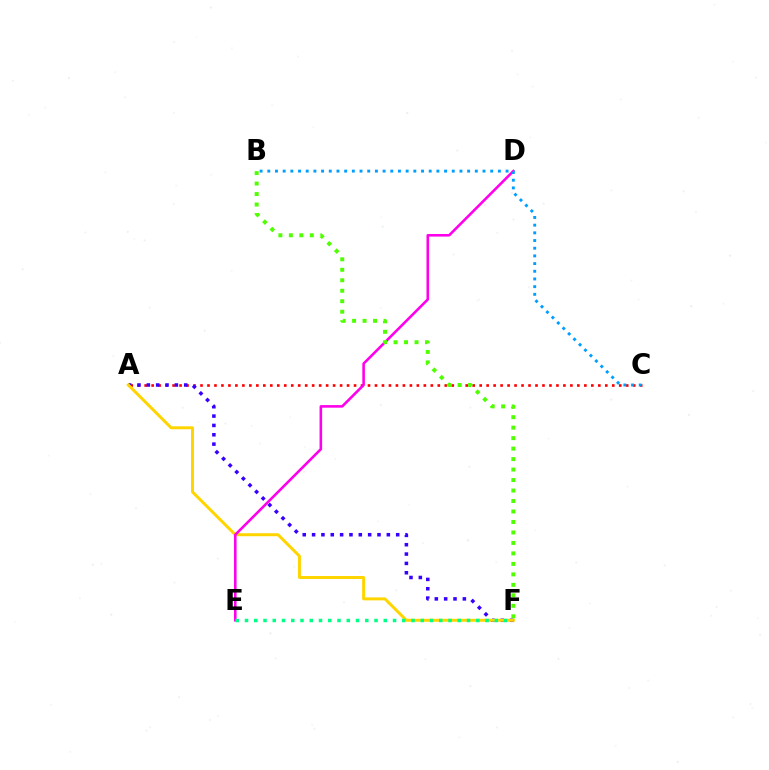{('A', 'C'): [{'color': '#ff0000', 'line_style': 'dotted', 'thickness': 1.9}], ('A', 'F'): [{'color': '#3700ff', 'line_style': 'dotted', 'thickness': 2.54}, {'color': '#ffd500', 'line_style': 'solid', 'thickness': 2.14}], ('D', 'E'): [{'color': '#ff00ed', 'line_style': 'solid', 'thickness': 1.87}], ('B', 'F'): [{'color': '#4fff00', 'line_style': 'dotted', 'thickness': 2.85}], ('E', 'F'): [{'color': '#00ff86', 'line_style': 'dotted', 'thickness': 2.51}], ('B', 'C'): [{'color': '#009eff', 'line_style': 'dotted', 'thickness': 2.09}]}